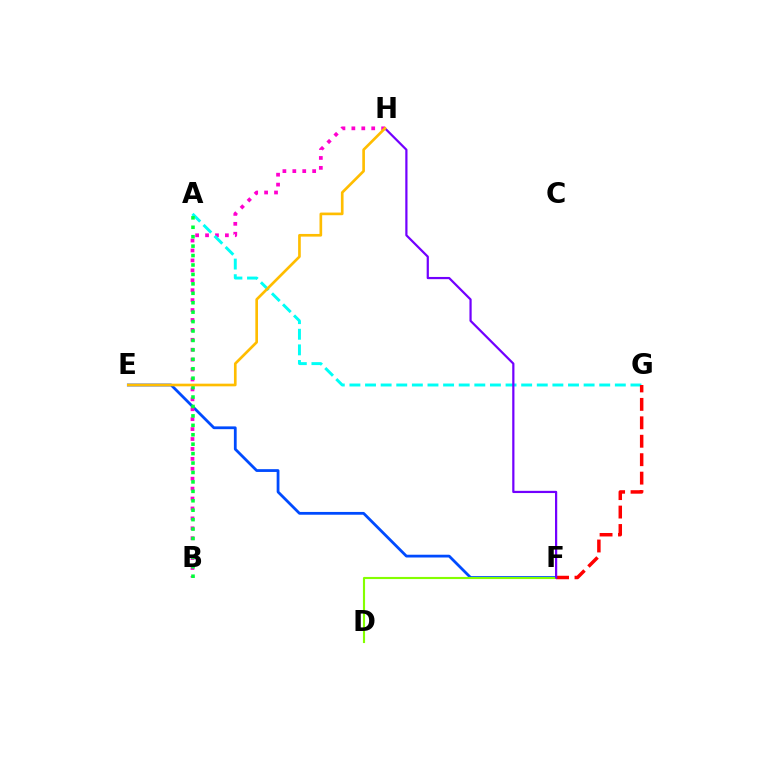{('E', 'F'): [{'color': '#004bff', 'line_style': 'solid', 'thickness': 2.0}], ('B', 'H'): [{'color': '#ff00cf', 'line_style': 'dotted', 'thickness': 2.7}], ('A', 'G'): [{'color': '#00fff6', 'line_style': 'dashed', 'thickness': 2.12}], ('D', 'F'): [{'color': '#84ff00', 'line_style': 'solid', 'thickness': 1.53}], ('F', 'G'): [{'color': '#ff0000', 'line_style': 'dashed', 'thickness': 2.51}], ('A', 'B'): [{'color': '#00ff39', 'line_style': 'dotted', 'thickness': 2.56}], ('F', 'H'): [{'color': '#7200ff', 'line_style': 'solid', 'thickness': 1.59}], ('E', 'H'): [{'color': '#ffbd00', 'line_style': 'solid', 'thickness': 1.92}]}